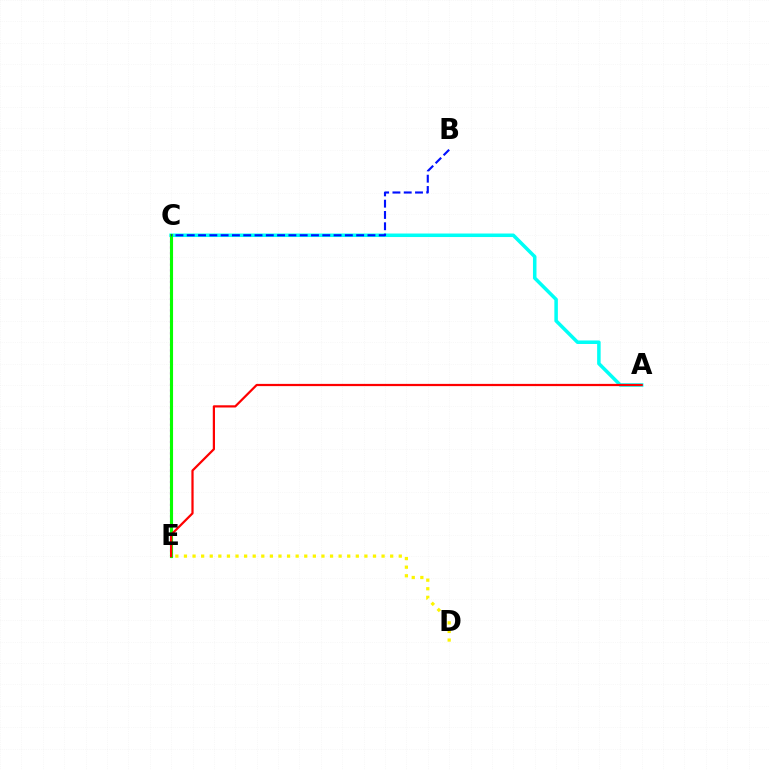{('C', 'E'): [{'color': '#ee00ff', 'line_style': 'dotted', 'thickness': 1.55}, {'color': '#08ff00', 'line_style': 'solid', 'thickness': 2.24}], ('A', 'C'): [{'color': '#00fff6', 'line_style': 'solid', 'thickness': 2.54}], ('A', 'E'): [{'color': '#ff0000', 'line_style': 'solid', 'thickness': 1.6}], ('B', 'C'): [{'color': '#0010ff', 'line_style': 'dashed', 'thickness': 1.53}], ('D', 'E'): [{'color': '#fcf500', 'line_style': 'dotted', 'thickness': 2.33}]}